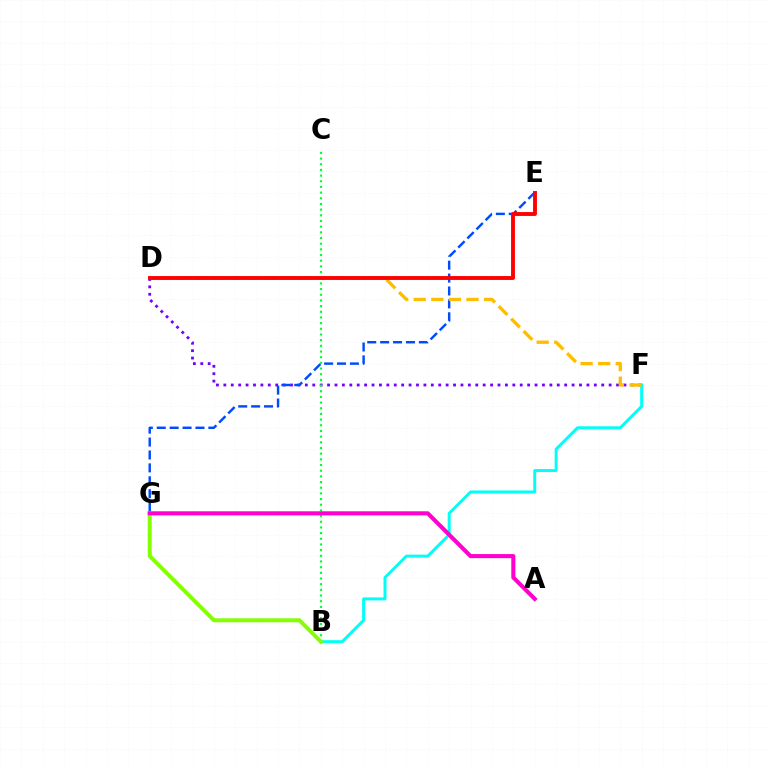{('D', 'F'): [{'color': '#7200ff', 'line_style': 'dotted', 'thickness': 2.01}, {'color': '#ffbd00', 'line_style': 'dashed', 'thickness': 2.39}], ('B', 'C'): [{'color': '#00ff39', 'line_style': 'dotted', 'thickness': 1.54}], ('B', 'F'): [{'color': '#00fff6', 'line_style': 'solid', 'thickness': 2.14}], ('B', 'G'): [{'color': '#84ff00', 'line_style': 'solid', 'thickness': 2.85}], ('E', 'G'): [{'color': '#004bff', 'line_style': 'dashed', 'thickness': 1.75}], ('A', 'G'): [{'color': '#ff00cf', 'line_style': 'solid', 'thickness': 2.94}], ('D', 'E'): [{'color': '#ff0000', 'line_style': 'solid', 'thickness': 2.8}]}